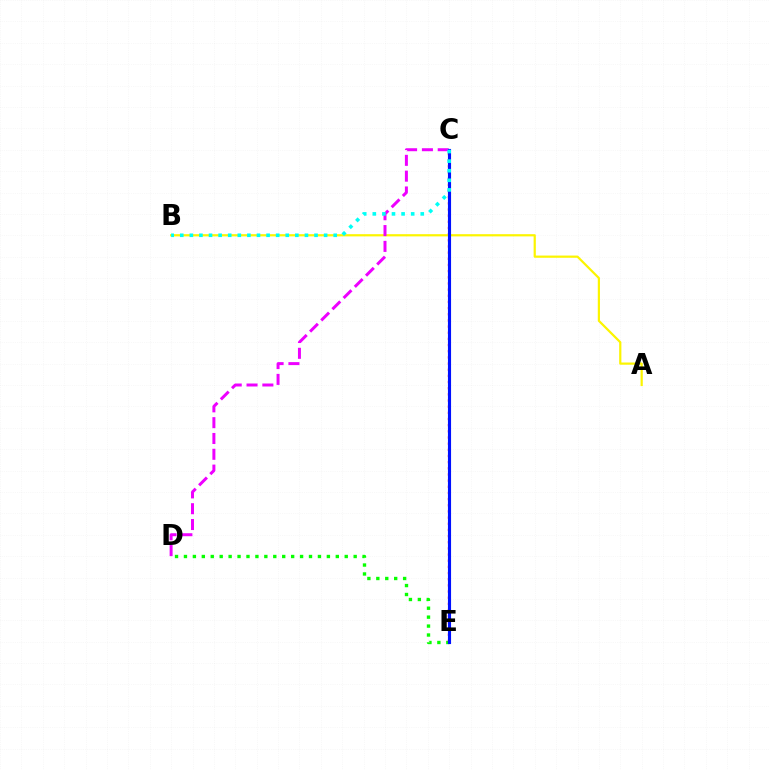{('D', 'E'): [{'color': '#08ff00', 'line_style': 'dotted', 'thickness': 2.43}], ('C', 'E'): [{'color': '#ff0000', 'line_style': 'dotted', 'thickness': 1.67}, {'color': '#0010ff', 'line_style': 'solid', 'thickness': 2.25}], ('A', 'B'): [{'color': '#fcf500', 'line_style': 'solid', 'thickness': 1.59}], ('C', 'D'): [{'color': '#ee00ff', 'line_style': 'dashed', 'thickness': 2.15}], ('B', 'C'): [{'color': '#00fff6', 'line_style': 'dotted', 'thickness': 2.61}]}